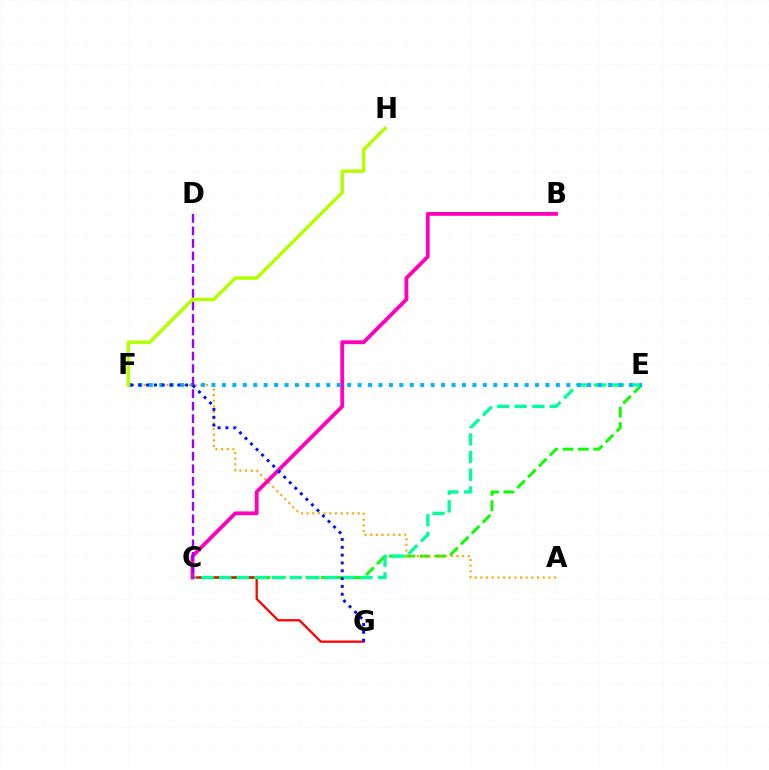{('C', 'E'): [{'color': '#08ff00', 'line_style': 'dashed', 'thickness': 2.09}, {'color': '#00ff9d', 'line_style': 'dashed', 'thickness': 2.4}], ('C', 'G'): [{'color': '#ff0000', 'line_style': 'solid', 'thickness': 1.64}], ('A', 'F'): [{'color': '#ffa500', 'line_style': 'dotted', 'thickness': 1.54}], ('B', 'C'): [{'color': '#ff00bd', 'line_style': 'solid', 'thickness': 2.74}], ('E', 'F'): [{'color': '#00b5ff', 'line_style': 'dotted', 'thickness': 2.84}], ('C', 'D'): [{'color': '#9b00ff', 'line_style': 'dashed', 'thickness': 1.7}], ('F', 'G'): [{'color': '#0010ff', 'line_style': 'dotted', 'thickness': 2.13}], ('F', 'H'): [{'color': '#b3ff00', 'line_style': 'solid', 'thickness': 2.49}]}